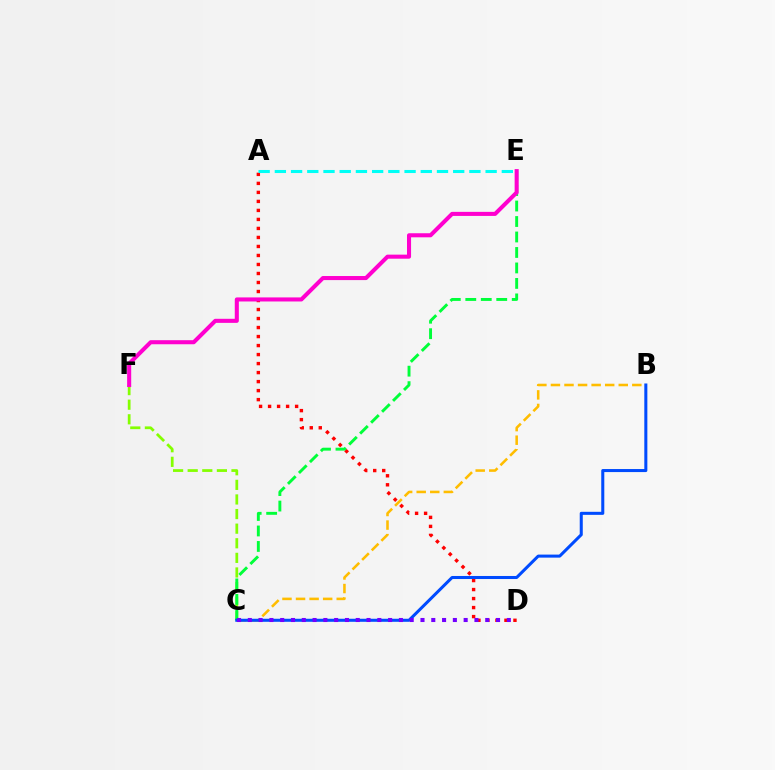{('A', 'D'): [{'color': '#ff0000', 'line_style': 'dotted', 'thickness': 2.45}], ('A', 'E'): [{'color': '#00fff6', 'line_style': 'dashed', 'thickness': 2.2}], ('C', 'F'): [{'color': '#84ff00', 'line_style': 'dashed', 'thickness': 1.98}], ('C', 'E'): [{'color': '#00ff39', 'line_style': 'dashed', 'thickness': 2.1}], ('B', 'C'): [{'color': '#ffbd00', 'line_style': 'dashed', 'thickness': 1.84}, {'color': '#004bff', 'line_style': 'solid', 'thickness': 2.19}], ('C', 'D'): [{'color': '#7200ff', 'line_style': 'dotted', 'thickness': 2.93}], ('E', 'F'): [{'color': '#ff00cf', 'line_style': 'solid', 'thickness': 2.93}]}